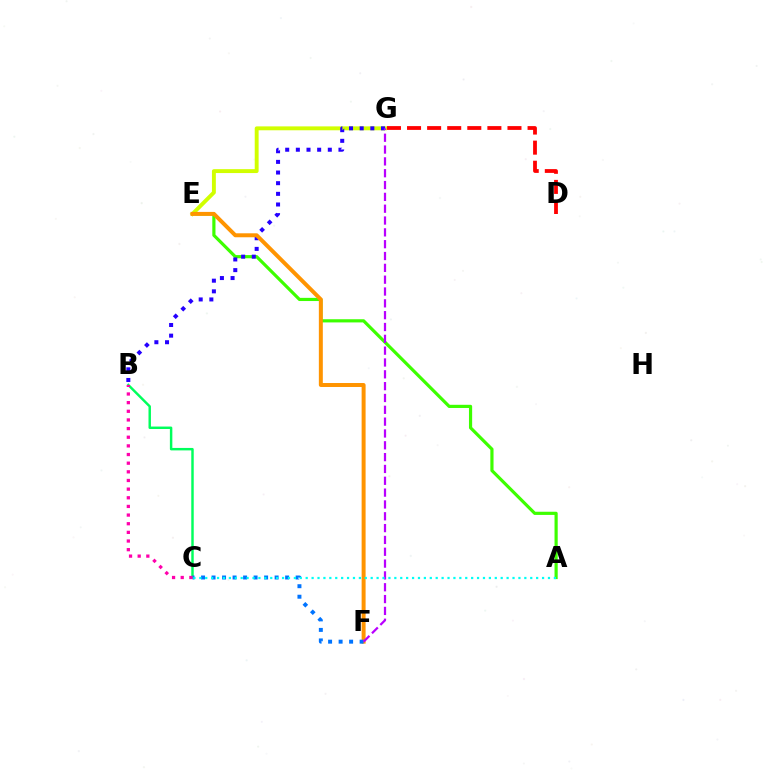{('A', 'E'): [{'color': '#3dff00', 'line_style': 'solid', 'thickness': 2.29}], ('B', 'C'): [{'color': '#00ff5c', 'line_style': 'solid', 'thickness': 1.77}, {'color': '#ff00ac', 'line_style': 'dotted', 'thickness': 2.35}], ('E', 'G'): [{'color': '#d1ff00', 'line_style': 'solid', 'thickness': 2.81}], ('B', 'G'): [{'color': '#2500ff', 'line_style': 'dotted', 'thickness': 2.89}], ('E', 'F'): [{'color': '#ff9400', 'line_style': 'solid', 'thickness': 2.86}], ('C', 'F'): [{'color': '#0074ff', 'line_style': 'dotted', 'thickness': 2.86}], ('F', 'G'): [{'color': '#b900ff', 'line_style': 'dashed', 'thickness': 1.61}], ('D', 'G'): [{'color': '#ff0000', 'line_style': 'dashed', 'thickness': 2.73}], ('A', 'C'): [{'color': '#00fff6', 'line_style': 'dotted', 'thickness': 1.61}]}